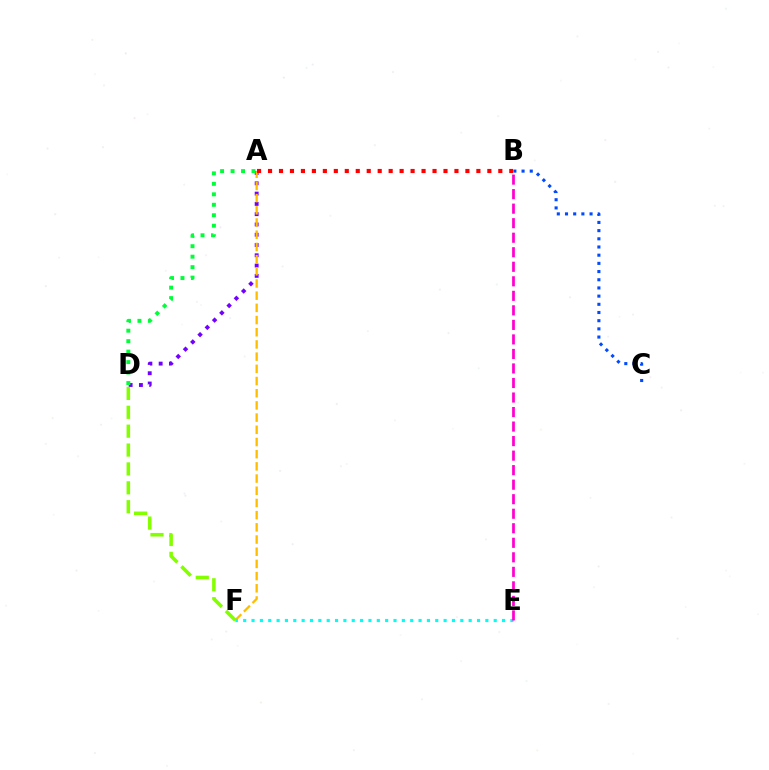{('B', 'C'): [{'color': '#004bff', 'line_style': 'dotted', 'thickness': 2.22}], ('A', 'D'): [{'color': '#7200ff', 'line_style': 'dotted', 'thickness': 2.79}, {'color': '#00ff39', 'line_style': 'dotted', 'thickness': 2.84}], ('A', 'F'): [{'color': '#ffbd00', 'line_style': 'dashed', 'thickness': 1.66}], ('E', 'F'): [{'color': '#00fff6', 'line_style': 'dotted', 'thickness': 2.27}], ('B', 'E'): [{'color': '#ff00cf', 'line_style': 'dashed', 'thickness': 1.97}], ('A', 'B'): [{'color': '#ff0000', 'line_style': 'dotted', 'thickness': 2.98}], ('D', 'F'): [{'color': '#84ff00', 'line_style': 'dashed', 'thickness': 2.57}]}